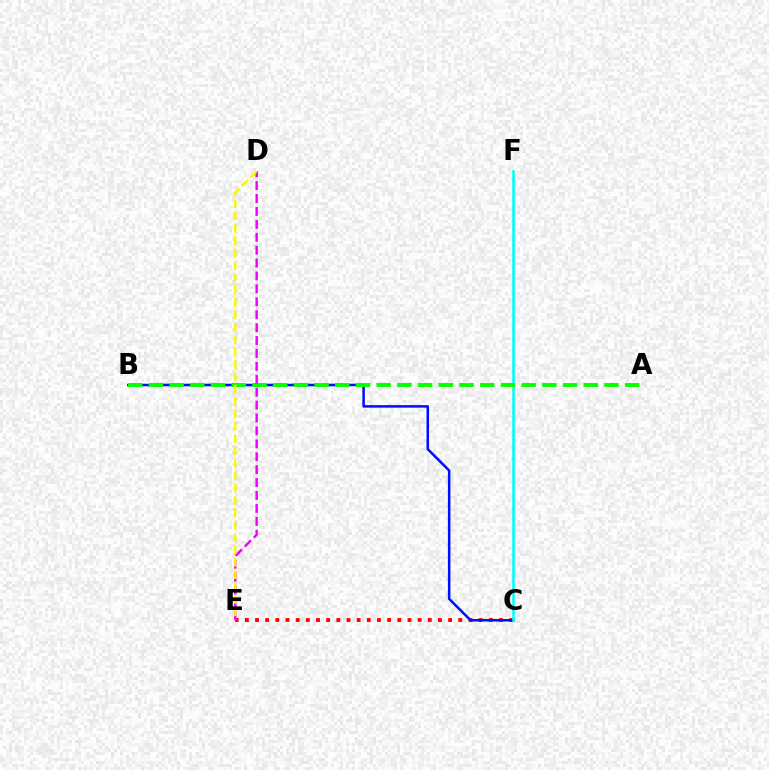{('C', 'E'): [{'color': '#ff0000', 'line_style': 'dotted', 'thickness': 2.76}], ('B', 'C'): [{'color': '#0010ff', 'line_style': 'solid', 'thickness': 1.82}], ('C', 'F'): [{'color': '#00fff6', 'line_style': 'solid', 'thickness': 1.83}], ('A', 'B'): [{'color': '#08ff00', 'line_style': 'dashed', 'thickness': 2.81}], ('D', 'E'): [{'color': '#ee00ff', 'line_style': 'dashed', 'thickness': 1.75}, {'color': '#fcf500', 'line_style': 'dashed', 'thickness': 1.68}]}